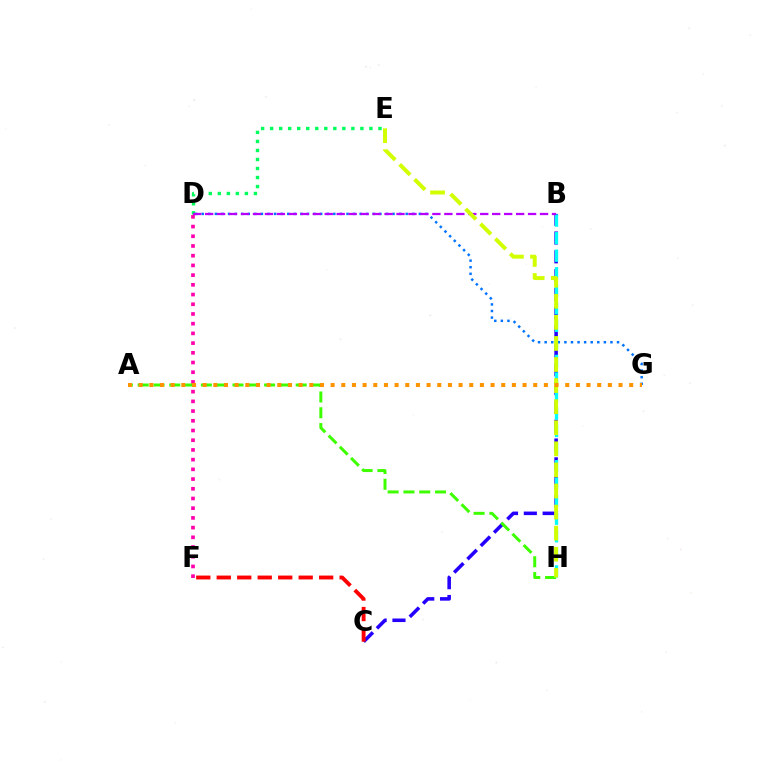{('D', 'F'): [{'color': '#ff00ac', 'line_style': 'dotted', 'thickness': 2.64}], ('B', 'C'): [{'color': '#2500ff', 'line_style': 'dashed', 'thickness': 2.56}], ('D', 'E'): [{'color': '#00ff5c', 'line_style': 'dotted', 'thickness': 2.45}], ('A', 'H'): [{'color': '#3dff00', 'line_style': 'dashed', 'thickness': 2.15}], ('B', 'H'): [{'color': '#00fff6', 'line_style': 'dashed', 'thickness': 2.38}], ('D', 'G'): [{'color': '#0074ff', 'line_style': 'dotted', 'thickness': 1.79}], ('C', 'F'): [{'color': '#ff0000', 'line_style': 'dashed', 'thickness': 2.78}], ('B', 'D'): [{'color': '#b900ff', 'line_style': 'dashed', 'thickness': 1.62}], ('E', 'H'): [{'color': '#d1ff00', 'line_style': 'dashed', 'thickness': 2.86}], ('A', 'G'): [{'color': '#ff9400', 'line_style': 'dotted', 'thickness': 2.9}]}